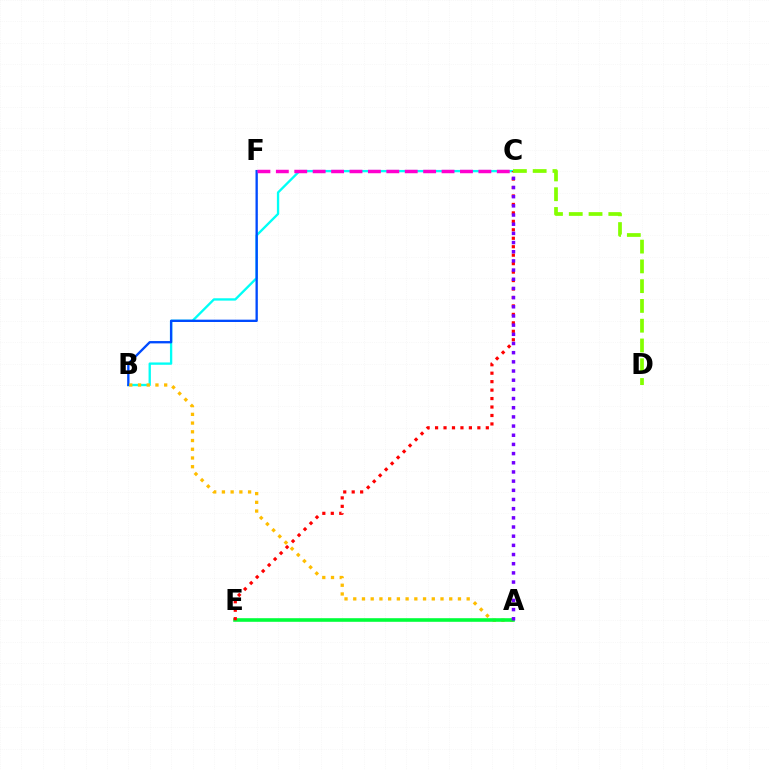{('B', 'C'): [{'color': '#00fff6', 'line_style': 'solid', 'thickness': 1.68}], ('B', 'F'): [{'color': '#004bff', 'line_style': 'solid', 'thickness': 1.68}], ('A', 'B'): [{'color': '#ffbd00', 'line_style': 'dotted', 'thickness': 2.37}], ('A', 'E'): [{'color': '#00ff39', 'line_style': 'solid', 'thickness': 2.6}], ('C', 'F'): [{'color': '#ff00cf', 'line_style': 'dashed', 'thickness': 2.5}], ('C', 'E'): [{'color': '#ff0000', 'line_style': 'dotted', 'thickness': 2.3}], ('C', 'D'): [{'color': '#84ff00', 'line_style': 'dashed', 'thickness': 2.69}], ('A', 'C'): [{'color': '#7200ff', 'line_style': 'dotted', 'thickness': 2.49}]}